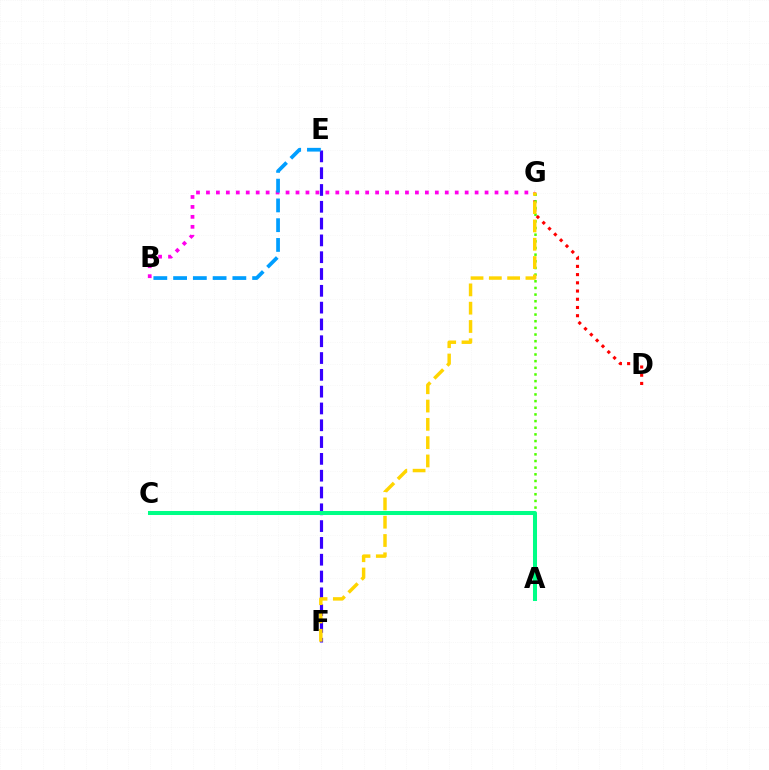{('D', 'G'): [{'color': '#ff0000', 'line_style': 'dotted', 'thickness': 2.23}], ('A', 'G'): [{'color': '#4fff00', 'line_style': 'dotted', 'thickness': 1.81}], ('B', 'G'): [{'color': '#ff00ed', 'line_style': 'dotted', 'thickness': 2.7}], ('E', 'F'): [{'color': '#3700ff', 'line_style': 'dashed', 'thickness': 2.28}], ('B', 'E'): [{'color': '#009eff', 'line_style': 'dashed', 'thickness': 2.68}], ('F', 'G'): [{'color': '#ffd500', 'line_style': 'dashed', 'thickness': 2.49}], ('A', 'C'): [{'color': '#00ff86', 'line_style': 'solid', 'thickness': 2.9}]}